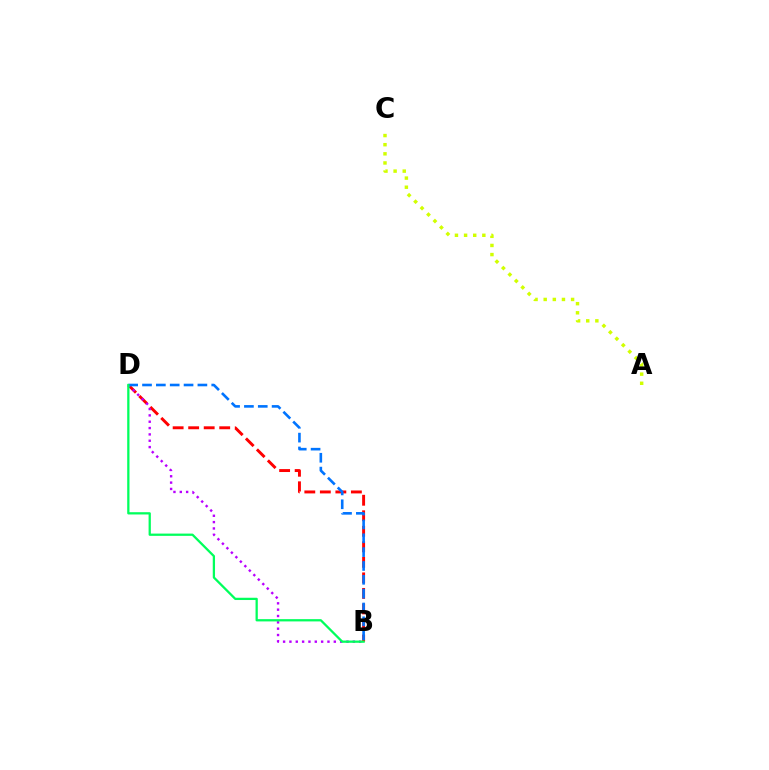{('B', 'D'): [{'color': '#ff0000', 'line_style': 'dashed', 'thickness': 2.11}, {'color': '#b900ff', 'line_style': 'dotted', 'thickness': 1.72}, {'color': '#0074ff', 'line_style': 'dashed', 'thickness': 1.88}, {'color': '#00ff5c', 'line_style': 'solid', 'thickness': 1.63}], ('A', 'C'): [{'color': '#d1ff00', 'line_style': 'dotted', 'thickness': 2.48}]}